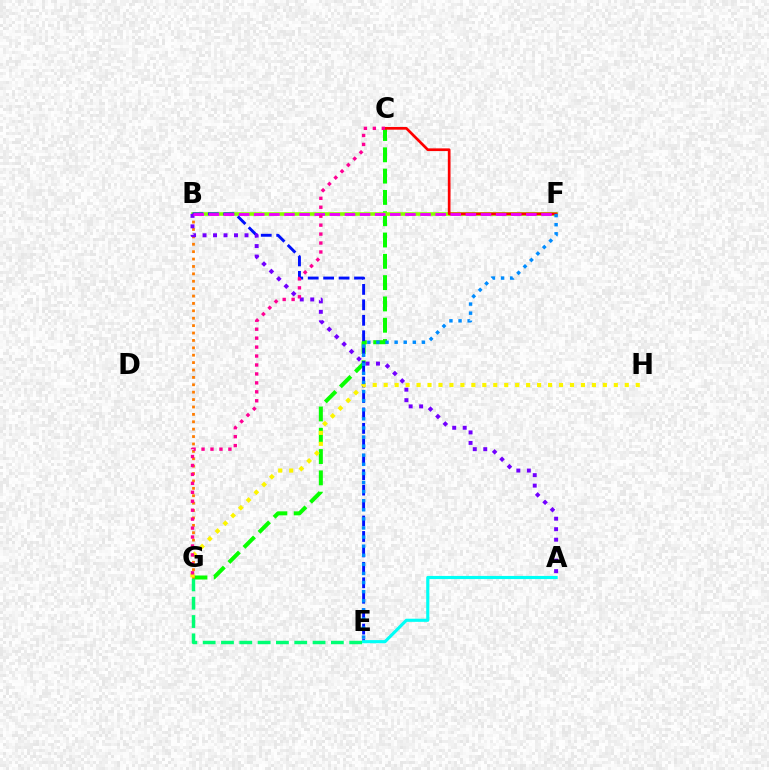{('C', 'G'): [{'color': '#08ff00', 'line_style': 'dashed', 'thickness': 2.89}, {'color': '#ff0094', 'line_style': 'dotted', 'thickness': 2.43}], ('B', 'F'): [{'color': '#84ff00', 'line_style': 'solid', 'thickness': 2.58}, {'color': '#ee00ff', 'line_style': 'dashed', 'thickness': 2.05}], ('E', 'G'): [{'color': '#00ff74', 'line_style': 'dashed', 'thickness': 2.49}], ('B', 'E'): [{'color': '#0010ff', 'line_style': 'dashed', 'thickness': 2.1}], ('B', 'G'): [{'color': '#ff7c00', 'line_style': 'dotted', 'thickness': 2.01}], ('C', 'F'): [{'color': '#ff0000', 'line_style': 'solid', 'thickness': 1.94}], ('G', 'H'): [{'color': '#fcf500', 'line_style': 'dotted', 'thickness': 2.98}], ('A', 'B'): [{'color': '#7200ff', 'line_style': 'dotted', 'thickness': 2.85}], ('E', 'F'): [{'color': '#008cff', 'line_style': 'dotted', 'thickness': 2.47}], ('A', 'E'): [{'color': '#00fff6', 'line_style': 'solid', 'thickness': 2.26}]}